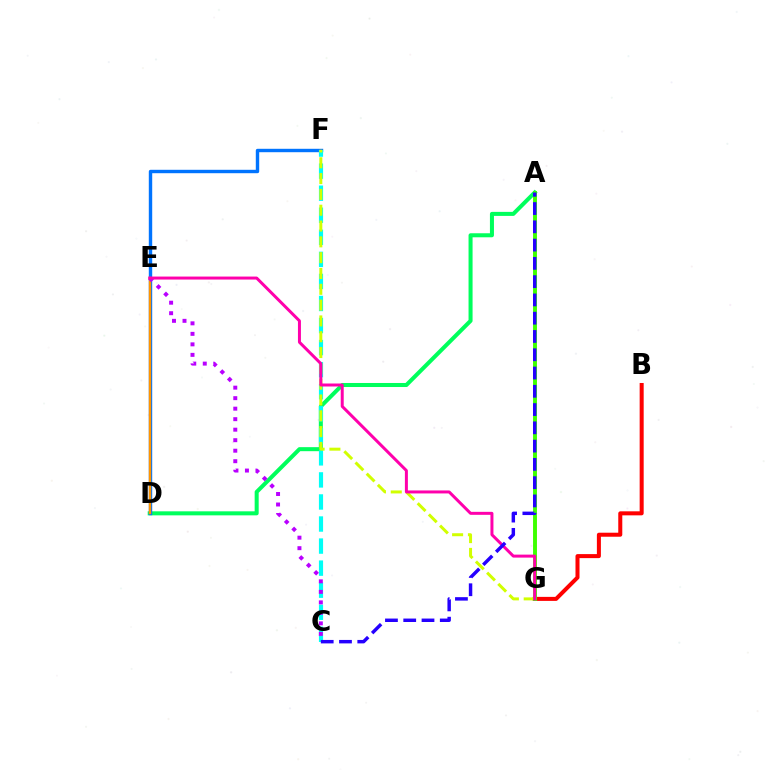{('A', 'D'): [{'color': '#00ff5c', 'line_style': 'solid', 'thickness': 2.9}], ('D', 'F'): [{'color': '#0074ff', 'line_style': 'solid', 'thickness': 2.45}], ('B', 'G'): [{'color': '#ff0000', 'line_style': 'solid', 'thickness': 2.89}], ('C', 'F'): [{'color': '#00fff6', 'line_style': 'dashed', 'thickness': 3.0}], ('D', 'E'): [{'color': '#ff9400', 'line_style': 'solid', 'thickness': 1.7}], ('F', 'G'): [{'color': '#d1ff00', 'line_style': 'dashed', 'thickness': 2.15}], ('A', 'G'): [{'color': '#3dff00', 'line_style': 'solid', 'thickness': 2.81}], ('C', 'E'): [{'color': '#b900ff', 'line_style': 'dotted', 'thickness': 2.85}], ('E', 'G'): [{'color': '#ff00ac', 'line_style': 'solid', 'thickness': 2.15}], ('A', 'C'): [{'color': '#2500ff', 'line_style': 'dashed', 'thickness': 2.48}]}